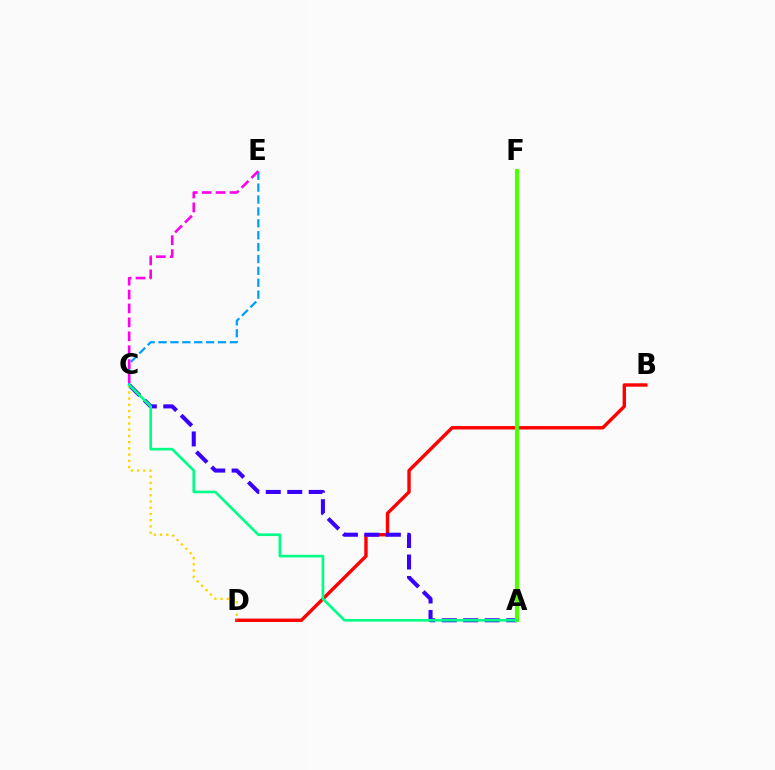{('B', 'D'): [{'color': '#ff0000', 'line_style': 'solid', 'thickness': 2.45}], ('A', 'C'): [{'color': '#3700ff', 'line_style': 'dashed', 'thickness': 2.92}, {'color': '#00ff86', 'line_style': 'solid', 'thickness': 1.92}], ('C', 'E'): [{'color': '#009eff', 'line_style': 'dashed', 'thickness': 1.62}, {'color': '#ff00ed', 'line_style': 'dashed', 'thickness': 1.89}], ('C', 'D'): [{'color': '#ffd500', 'line_style': 'dotted', 'thickness': 1.69}], ('A', 'F'): [{'color': '#4fff00', 'line_style': 'solid', 'thickness': 2.98}]}